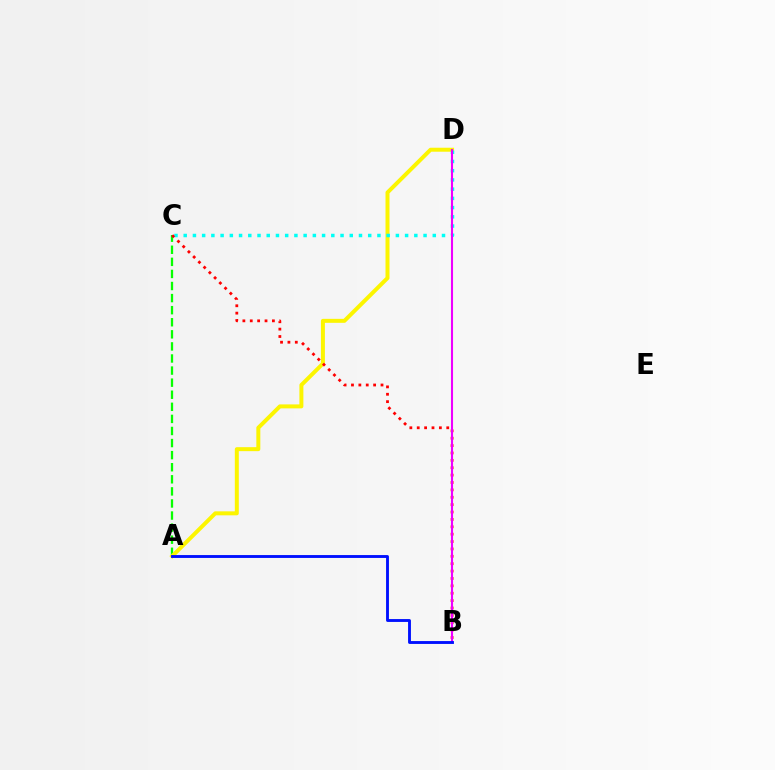{('A', 'C'): [{'color': '#08ff00', 'line_style': 'dashed', 'thickness': 1.64}], ('A', 'D'): [{'color': '#fcf500', 'line_style': 'solid', 'thickness': 2.87}], ('C', 'D'): [{'color': '#00fff6', 'line_style': 'dotted', 'thickness': 2.51}], ('B', 'C'): [{'color': '#ff0000', 'line_style': 'dotted', 'thickness': 2.01}], ('B', 'D'): [{'color': '#ee00ff', 'line_style': 'solid', 'thickness': 1.5}], ('A', 'B'): [{'color': '#0010ff', 'line_style': 'solid', 'thickness': 2.07}]}